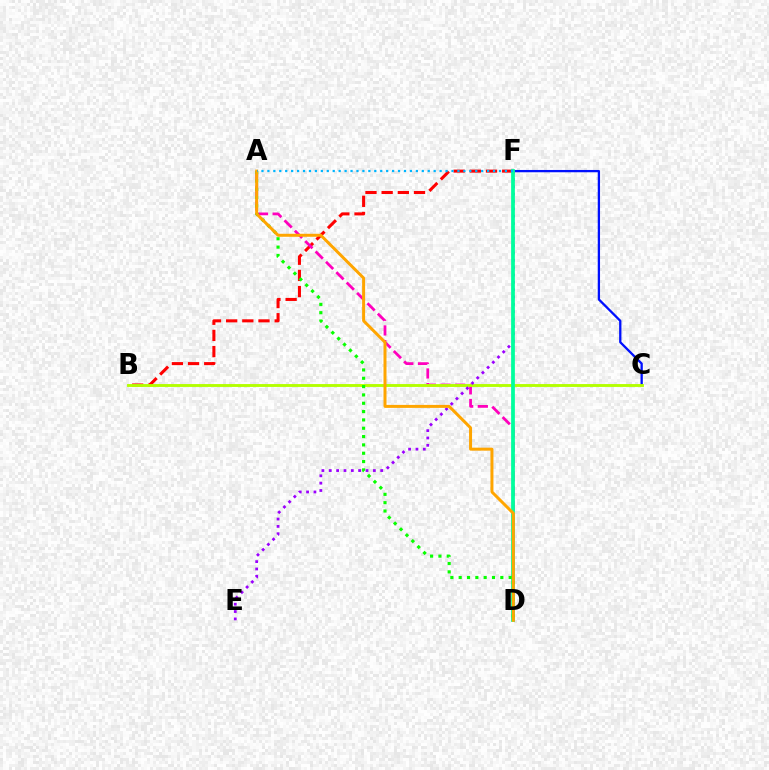{('B', 'F'): [{'color': '#ff0000', 'line_style': 'dashed', 'thickness': 2.2}], ('C', 'F'): [{'color': '#0010ff', 'line_style': 'solid', 'thickness': 1.65}], ('A', 'D'): [{'color': '#ff00bd', 'line_style': 'dashed', 'thickness': 1.99}, {'color': '#08ff00', 'line_style': 'dotted', 'thickness': 2.26}, {'color': '#ffa500', 'line_style': 'solid', 'thickness': 2.15}], ('B', 'C'): [{'color': '#b3ff00', 'line_style': 'solid', 'thickness': 2.07}], ('E', 'F'): [{'color': '#9b00ff', 'line_style': 'dotted', 'thickness': 2.0}], ('D', 'F'): [{'color': '#00ff9d', 'line_style': 'solid', 'thickness': 2.7}], ('A', 'F'): [{'color': '#00b5ff', 'line_style': 'dotted', 'thickness': 1.61}]}